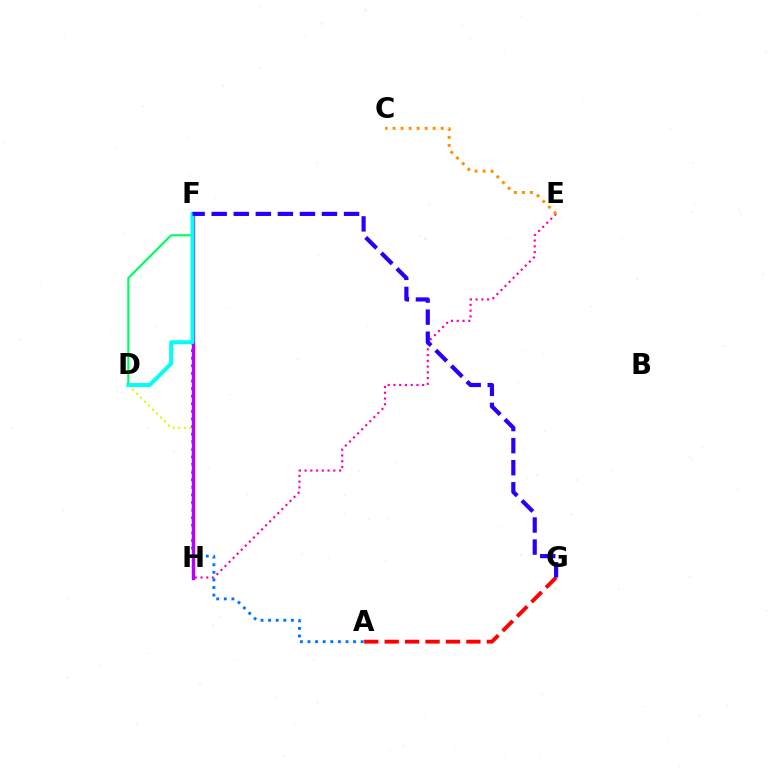{('E', 'H'): [{'color': '#ff00ac', 'line_style': 'dotted', 'thickness': 1.56}], ('A', 'F'): [{'color': '#0074ff', 'line_style': 'dotted', 'thickness': 2.06}], ('C', 'E'): [{'color': '#ff9400', 'line_style': 'dotted', 'thickness': 2.18}], ('A', 'G'): [{'color': '#ff0000', 'line_style': 'dashed', 'thickness': 2.78}], ('F', 'H'): [{'color': '#3dff00', 'line_style': 'solid', 'thickness': 1.91}, {'color': '#b900ff', 'line_style': 'solid', 'thickness': 2.43}], ('D', 'F'): [{'color': '#00ff5c', 'line_style': 'solid', 'thickness': 1.55}, {'color': '#00fff6', 'line_style': 'solid', 'thickness': 2.85}], ('D', 'H'): [{'color': '#d1ff00', 'line_style': 'dotted', 'thickness': 1.53}], ('F', 'G'): [{'color': '#2500ff', 'line_style': 'dashed', 'thickness': 3.0}]}